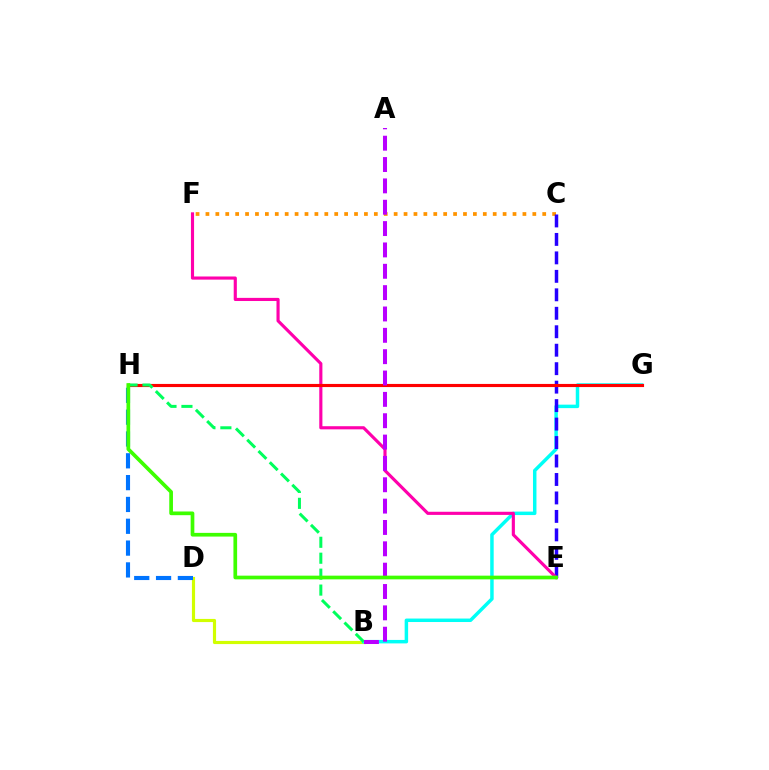{('B', 'D'): [{'color': '#d1ff00', 'line_style': 'solid', 'thickness': 2.27}], ('B', 'G'): [{'color': '#00fff6', 'line_style': 'solid', 'thickness': 2.5}], ('C', 'F'): [{'color': '#ff9400', 'line_style': 'dotted', 'thickness': 2.69}], ('C', 'E'): [{'color': '#2500ff', 'line_style': 'dashed', 'thickness': 2.51}], ('E', 'F'): [{'color': '#ff00ac', 'line_style': 'solid', 'thickness': 2.26}], ('G', 'H'): [{'color': '#ff0000', 'line_style': 'solid', 'thickness': 2.26}], ('B', 'H'): [{'color': '#00ff5c', 'line_style': 'dashed', 'thickness': 2.16}], ('A', 'B'): [{'color': '#b900ff', 'line_style': 'dashed', 'thickness': 2.9}], ('D', 'H'): [{'color': '#0074ff', 'line_style': 'dashed', 'thickness': 2.96}], ('E', 'H'): [{'color': '#3dff00', 'line_style': 'solid', 'thickness': 2.66}]}